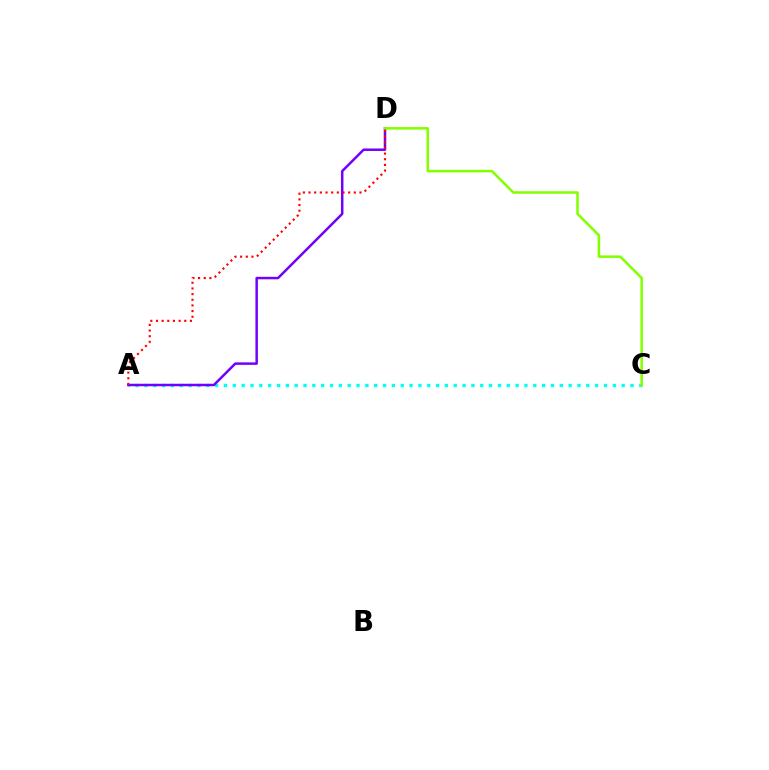{('A', 'C'): [{'color': '#00fff6', 'line_style': 'dotted', 'thickness': 2.4}], ('A', 'D'): [{'color': '#7200ff', 'line_style': 'solid', 'thickness': 1.8}, {'color': '#ff0000', 'line_style': 'dotted', 'thickness': 1.54}], ('C', 'D'): [{'color': '#84ff00', 'line_style': 'solid', 'thickness': 1.83}]}